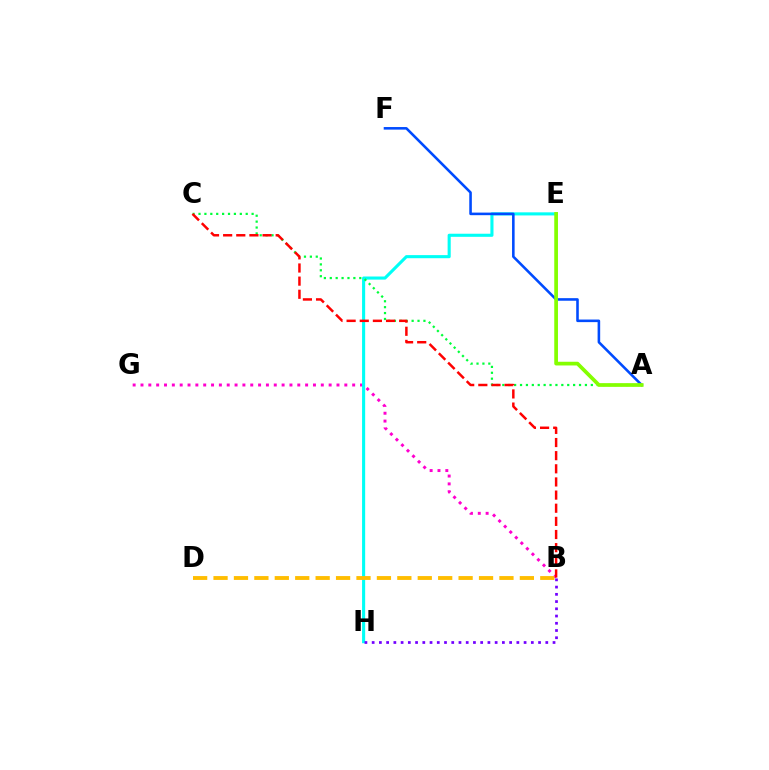{('B', 'G'): [{'color': '#ff00cf', 'line_style': 'dotted', 'thickness': 2.13}], ('E', 'H'): [{'color': '#00fff6', 'line_style': 'solid', 'thickness': 2.23}], ('A', 'F'): [{'color': '#004bff', 'line_style': 'solid', 'thickness': 1.86}], ('A', 'C'): [{'color': '#00ff39', 'line_style': 'dotted', 'thickness': 1.6}], ('B', 'H'): [{'color': '#7200ff', 'line_style': 'dotted', 'thickness': 1.97}], ('B', 'C'): [{'color': '#ff0000', 'line_style': 'dashed', 'thickness': 1.79}], ('A', 'E'): [{'color': '#84ff00', 'line_style': 'solid', 'thickness': 2.67}], ('B', 'D'): [{'color': '#ffbd00', 'line_style': 'dashed', 'thickness': 2.77}]}